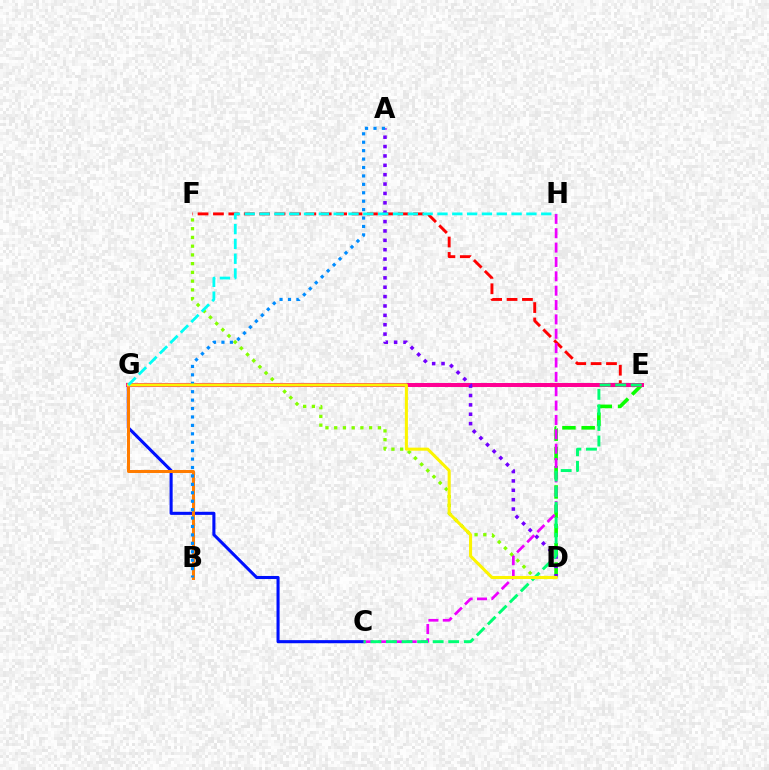{('C', 'G'): [{'color': '#0010ff', 'line_style': 'solid', 'thickness': 2.21}], ('E', 'F'): [{'color': '#ff0000', 'line_style': 'dashed', 'thickness': 2.09}], ('D', 'E'): [{'color': '#08ff00', 'line_style': 'dashed', 'thickness': 2.62}], ('C', 'H'): [{'color': '#ee00ff', 'line_style': 'dashed', 'thickness': 1.95}], ('B', 'G'): [{'color': '#ff7c00', 'line_style': 'solid', 'thickness': 2.17}], ('D', 'F'): [{'color': '#84ff00', 'line_style': 'dotted', 'thickness': 2.37}], ('E', 'G'): [{'color': '#ff0094', 'line_style': 'solid', 'thickness': 2.88}], ('A', 'D'): [{'color': '#7200ff', 'line_style': 'dotted', 'thickness': 2.55}], ('C', 'E'): [{'color': '#00ff74', 'line_style': 'dashed', 'thickness': 2.11}], ('A', 'B'): [{'color': '#008cff', 'line_style': 'dotted', 'thickness': 2.29}], ('D', 'G'): [{'color': '#fcf500', 'line_style': 'solid', 'thickness': 2.2}], ('G', 'H'): [{'color': '#00fff6', 'line_style': 'dashed', 'thickness': 2.01}]}